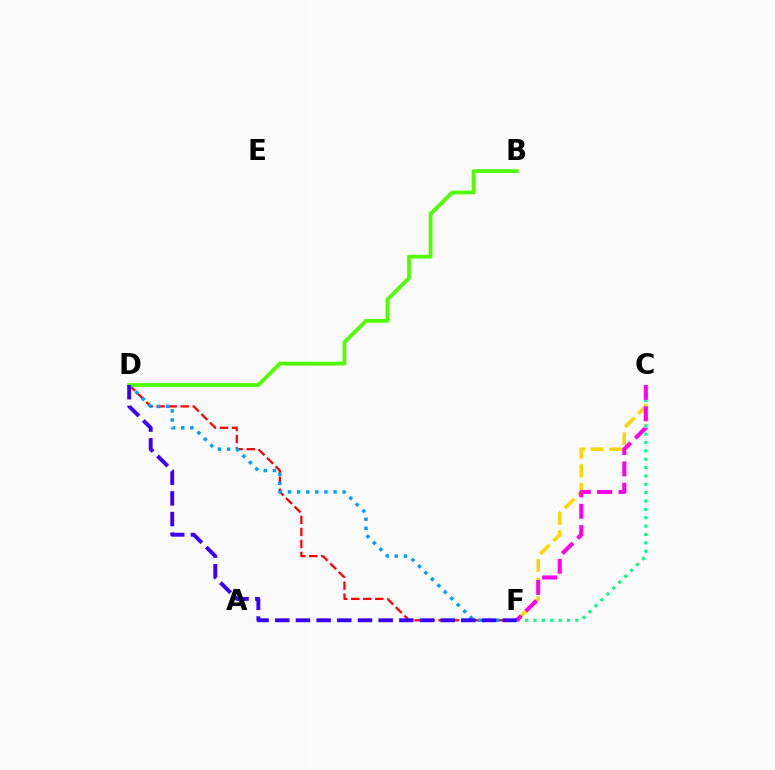{('C', 'F'): [{'color': '#00ff86', 'line_style': 'dotted', 'thickness': 2.27}, {'color': '#ffd500', 'line_style': 'dashed', 'thickness': 2.55}, {'color': '#ff00ed', 'line_style': 'dashed', 'thickness': 2.9}], ('D', 'F'): [{'color': '#ff0000', 'line_style': 'dashed', 'thickness': 1.63}, {'color': '#009eff', 'line_style': 'dotted', 'thickness': 2.48}, {'color': '#3700ff', 'line_style': 'dashed', 'thickness': 2.81}], ('B', 'D'): [{'color': '#4fff00', 'line_style': 'solid', 'thickness': 2.71}]}